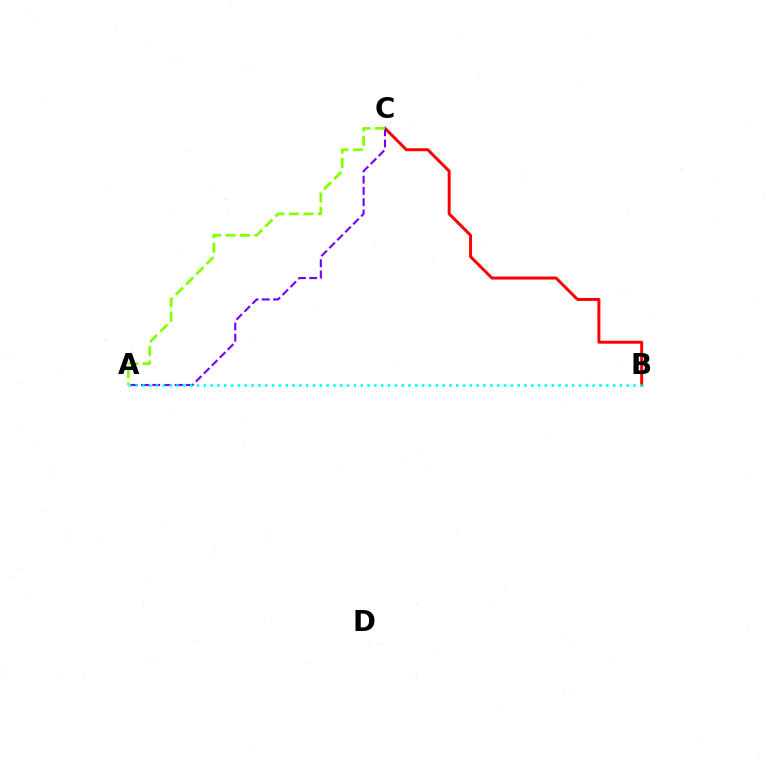{('B', 'C'): [{'color': '#ff0000', 'line_style': 'solid', 'thickness': 2.14}], ('A', 'C'): [{'color': '#7200ff', 'line_style': 'dashed', 'thickness': 1.53}, {'color': '#84ff00', 'line_style': 'dashed', 'thickness': 1.96}], ('A', 'B'): [{'color': '#00fff6', 'line_style': 'dotted', 'thickness': 1.85}]}